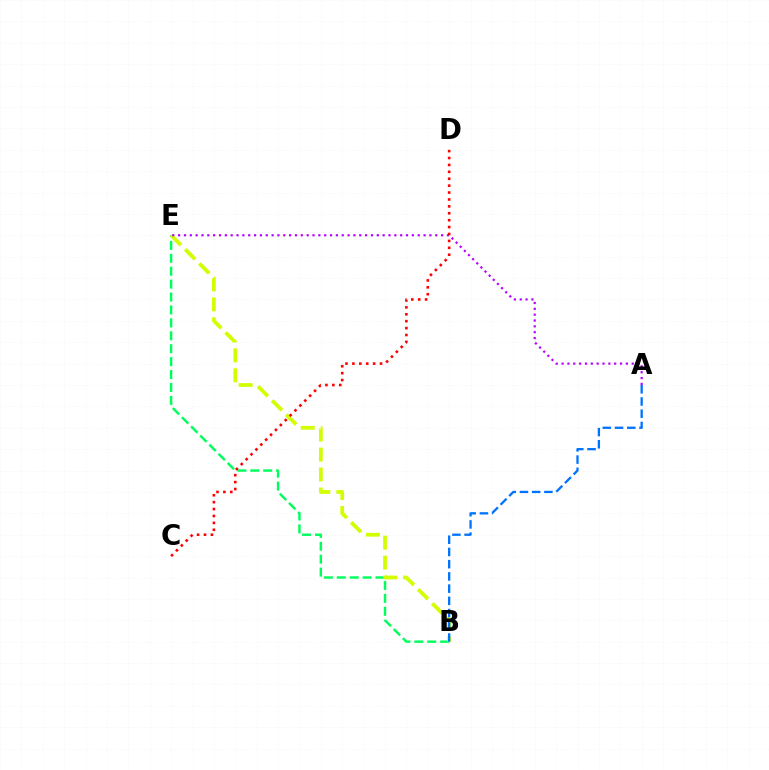{('B', 'E'): [{'color': '#00ff5c', 'line_style': 'dashed', 'thickness': 1.76}, {'color': '#d1ff00', 'line_style': 'dashed', 'thickness': 2.71}], ('A', 'B'): [{'color': '#0074ff', 'line_style': 'dashed', 'thickness': 1.66}], ('A', 'E'): [{'color': '#b900ff', 'line_style': 'dotted', 'thickness': 1.59}], ('C', 'D'): [{'color': '#ff0000', 'line_style': 'dotted', 'thickness': 1.88}]}